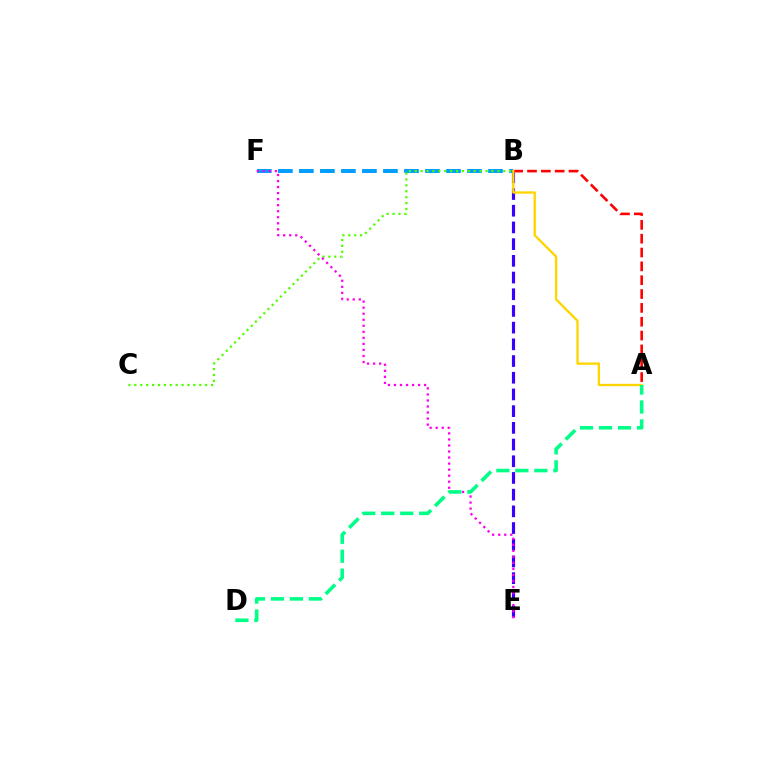{('B', 'F'): [{'color': '#009eff', 'line_style': 'dashed', 'thickness': 2.85}], ('B', 'C'): [{'color': '#4fff00', 'line_style': 'dotted', 'thickness': 1.6}], ('B', 'E'): [{'color': '#3700ff', 'line_style': 'dashed', 'thickness': 2.27}], ('E', 'F'): [{'color': '#ff00ed', 'line_style': 'dotted', 'thickness': 1.64}], ('A', 'B'): [{'color': '#ff0000', 'line_style': 'dashed', 'thickness': 1.88}, {'color': '#ffd500', 'line_style': 'solid', 'thickness': 1.67}], ('A', 'D'): [{'color': '#00ff86', 'line_style': 'dashed', 'thickness': 2.58}]}